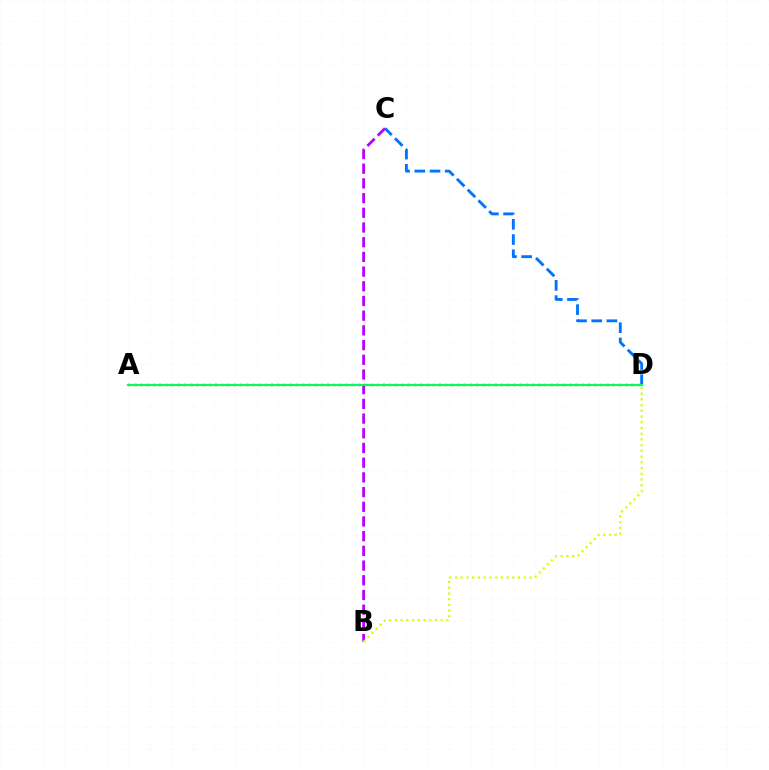{('B', 'C'): [{'color': '#b900ff', 'line_style': 'dashed', 'thickness': 2.0}], ('B', 'D'): [{'color': '#d1ff00', 'line_style': 'dotted', 'thickness': 1.55}], ('C', 'D'): [{'color': '#0074ff', 'line_style': 'dashed', 'thickness': 2.07}], ('A', 'D'): [{'color': '#ff0000', 'line_style': 'dotted', 'thickness': 1.69}, {'color': '#00ff5c', 'line_style': 'solid', 'thickness': 1.54}]}